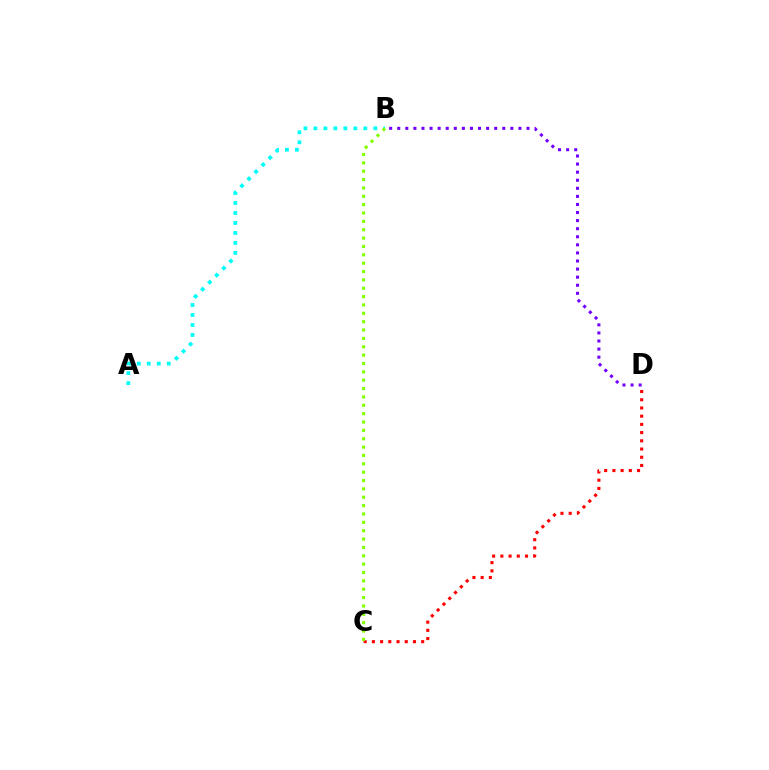{('B', 'D'): [{'color': '#7200ff', 'line_style': 'dotted', 'thickness': 2.19}], ('C', 'D'): [{'color': '#ff0000', 'line_style': 'dotted', 'thickness': 2.23}], ('A', 'B'): [{'color': '#00fff6', 'line_style': 'dotted', 'thickness': 2.71}], ('B', 'C'): [{'color': '#84ff00', 'line_style': 'dotted', 'thickness': 2.27}]}